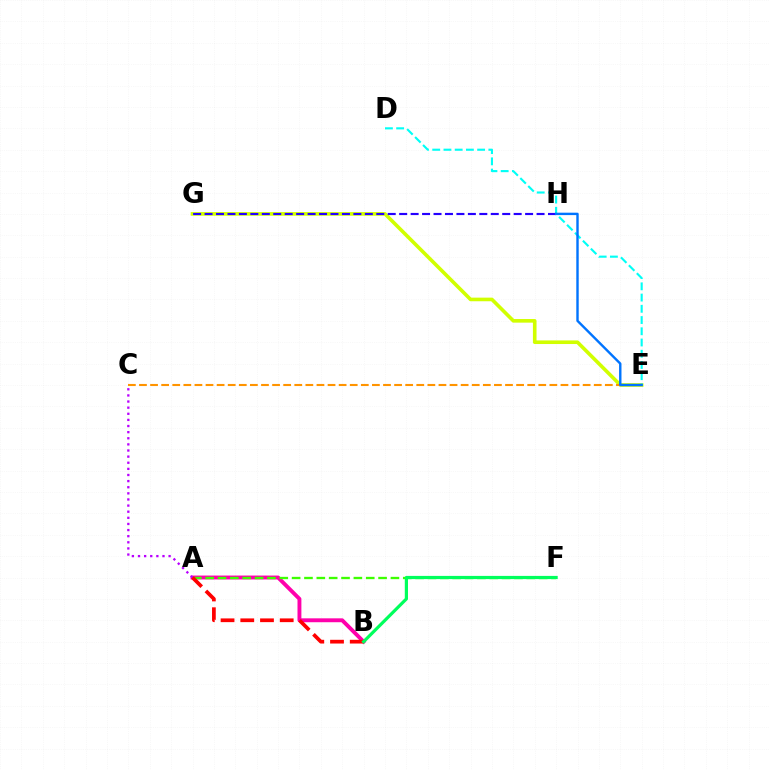{('E', 'G'): [{'color': '#d1ff00', 'line_style': 'solid', 'thickness': 2.61}], ('D', 'E'): [{'color': '#00fff6', 'line_style': 'dashed', 'thickness': 1.53}], ('G', 'H'): [{'color': '#2500ff', 'line_style': 'dashed', 'thickness': 1.56}], ('A', 'B'): [{'color': '#ff00ac', 'line_style': 'solid', 'thickness': 2.8}, {'color': '#ff0000', 'line_style': 'dashed', 'thickness': 2.68}], ('A', 'C'): [{'color': '#b900ff', 'line_style': 'dotted', 'thickness': 1.66}], ('C', 'E'): [{'color': '#ff9400', 'line_style': 'dashed', 'thickness': 1.51}], ('A', 'F'): [{'color': '#3dff00', 'line_style': 'dashed', 'thickness': 1.68}], ('B', 'F'): [{'color': '#00ff5c', 'line_style': 'solid', 'thickness': 2.3}], ('E', 'H'): [{'color': '#0074ff', 'line_style': 'solid', 'thickness': 1.73}]}